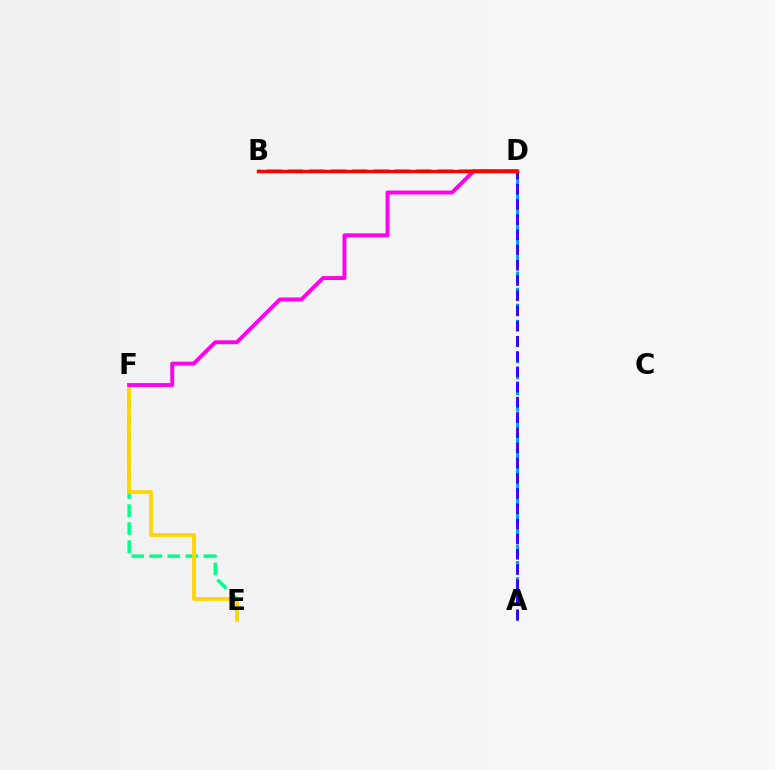{('B', 'D'): [{'color': '#4fff00', 'line_style': 'dashed', 'thickness': 2.91}, {'color': '#ff0000', 'line_style': 'solid', 'thickness': 2.49}], ('E', 'F'): [{'color': '#00ff86', 'line_style': 'dashed', 'thickness': 2.45}, {'color': '#ffd500', 'line_style': 'solid', 'thickness': 2.68}], ('A', 'D'): [{'color': '#009eff', 'line_style': 'dashed', 'thickness': 2.18}, {'color': '#3700ff', 'line_style': 'dashed', 'thickness': 2.07}], ('D', 'F'): [{'color': '#ff00ed', 'line_style': 'solid', 'thickness': 2.8}]}